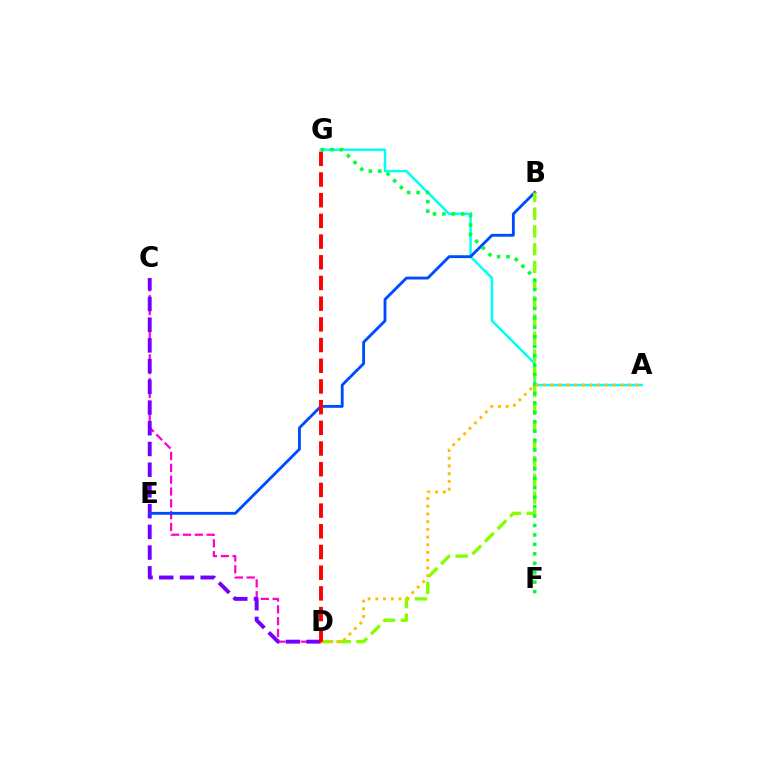{('C', 'D'): [{'color': '#ff00cf', 'line_style': 'dashed', 'thickness': 1.61}, {'color': '#7200ff', 'line_style': 'dashed', 'thickness': 2.81}], ('A', 'G'): [{'color': '#00fff6', 'line_style': 'solid', 'thickness': 1.76}], ('B', 'E'): [{'color': '#004bff', 'line_style': 'solid', 'thickness': 2.06}], ('B', 'D'): [{'color': '#84ff00', 'line_style': 'dashed', 'thickness': 2.41}], ('F', 'G'): [{'color': '#00ff39', 'line_style': 'dotted', 'thickness': 2.56}], ('A', 'D'): [{'color': '#ffbd00', 'line_style': 'dotted', 'thickness': 2.09}], ('D', 'G'): [{'color': '#ff0000', 'line_style': 'dashed', 'thickness': 2.81}]}